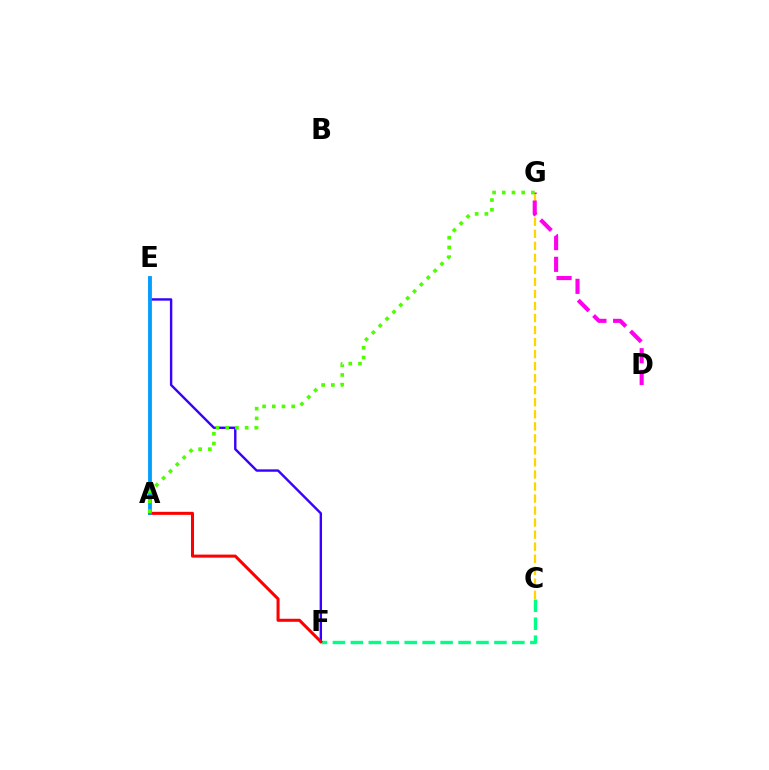{('C', 'F'): [{'color': '#00ff86', 'line_style': 'dashed', 'thickness': 2.44}], ('E', 'F'): [{'color': '#3700ff', 'line_style': 'solid', 'thickness': 1.73}], ('A', 'F'): [{'color': '#ff0000', 'line_style': 'solid', 'thickness': 2.19}], ('A', 'E'): [{'color': '#009eff', 'line_style': 'solid', 'thickness': 2.75}], ('C', 'G'): [{'color': '#ffd500', 'line_style': 'dashed', 'thickness': 1.63}], ('D', 'G'): [{'color': '#ff00ed', 'line_style': 'dashed', 'thickness': 2.95}], ('A', 'G'): [{'color': '#4fff00', 'line_style': 'dotted', 'thickness': 2.64}]}